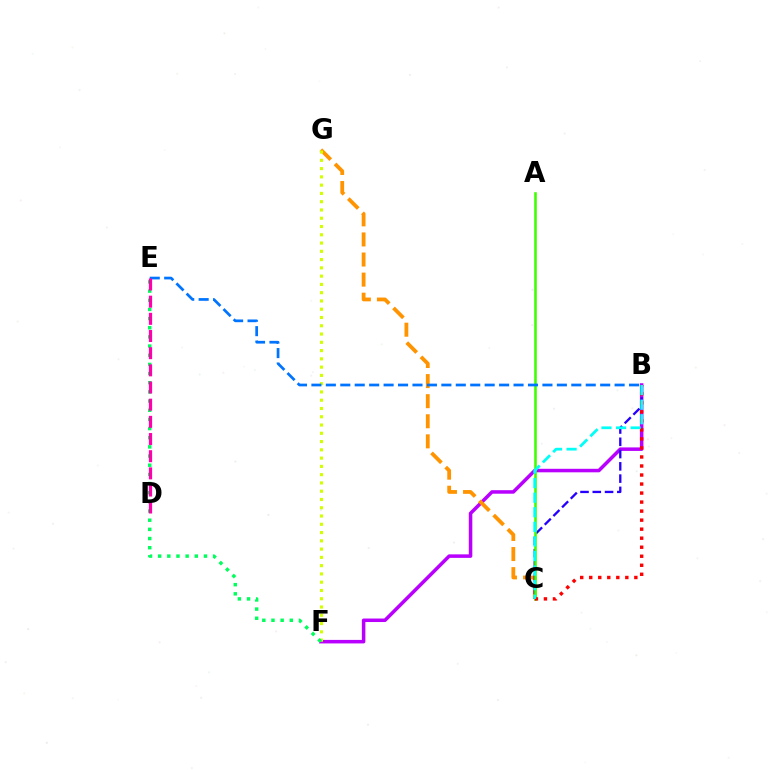{('B', 'F'): [{'color': '#b900ff', 'line_style': 'solid', 'thickness': 2.53}], ('C', 'G'): [{'color': '#ff9400', 'line_style': 'dashed', 'thickness': 2.73}], ('B', 'C'): [{'color': '#2500ff', 'line_style': 'dashed', 'thickness': 1.67}, {'color': '#ff0000', 'line_style': 'dotted', 'thickness': 2.45}, {'color': '#00fff6', 'line_style': 'dashed', 'thickness': 1.98}], ('F', 'G'): [{'color': '#d1ff00', 'line_style': 'dotted', 'thickness': 2.25}], ('A', 'C'): [{'color': '#3dff00', 'line_style': 'solid', 'thickness': 1.86}], ('B', 'E'): [{'color': '#0074ff', 'line_style': 'dashed', 'thickness': 1.96}], ('E', 'F'): [{'color': '#00ff5c', 'line_style': 'dotted', 'thickness': 2.49}], ('D', 'E'): [{'color': '#ff00ac', 'line_style': 'dashed', 'thickness': 2.33}]}